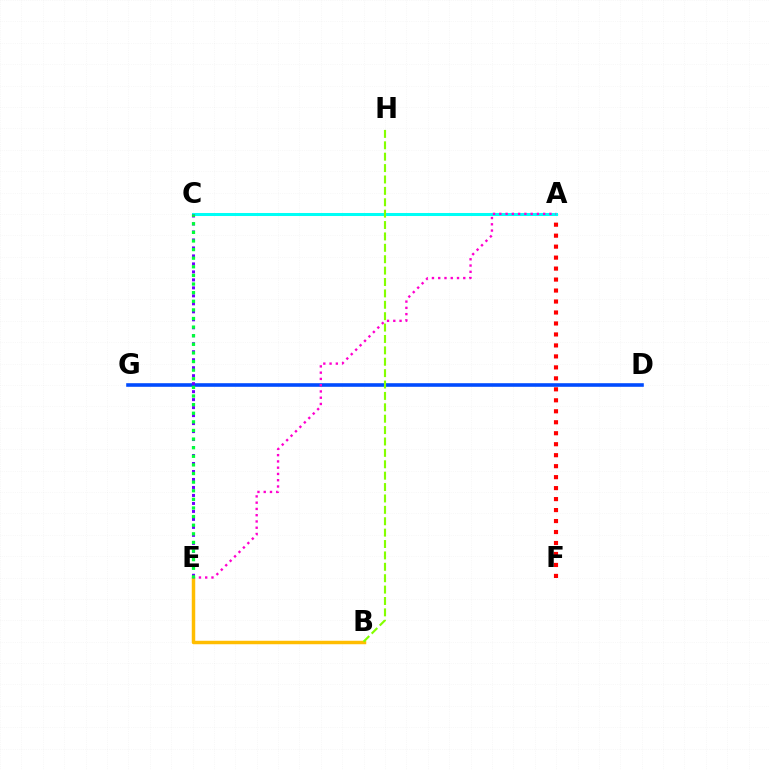{('A', 'F'): [{'color': '#ff0000', 'line_style': 'dotted', 'thickness': 2.98}], ('D', 'G'): [{'color': '#004bff', 'line_style': 'solid', 'thickness': 2.59}], ('A', 'C'): [{'color': '#00fff6', 'line_style': 'solid', 'thickness': 2.18}], ('B', 'E'): [{'color': '#ffbd00', 'line_style': 'solid', 'thickness': 2.5}], ('C', 'E'): [{'color': '#7200ff', 'line_style': 'dotted', 'thickness': 2.17}, {'color': '#00ff39', 'line_style': 'dotted', 'thickness': 2.34}], ('B', 'H'): [{'color': '#84ff00', 'line_style': 'dashed', 'thickness': 1.55}], ('A', 'E'): [{'color': '#ff00cf', 'line_style': 'dotted', 'thickness': 1.7}]}